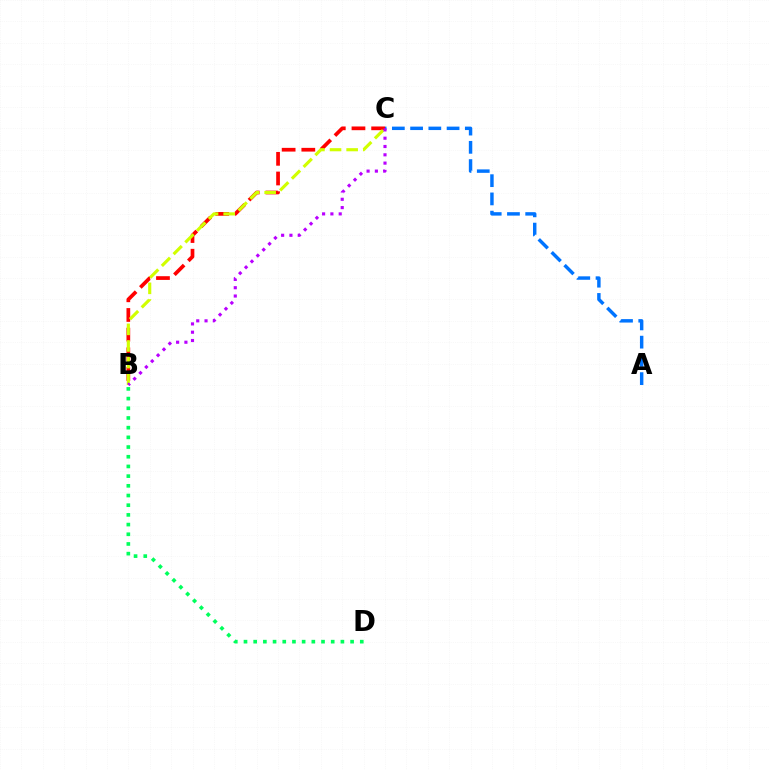{('B', 'C'): [{'color': '#ff0000', 'line_style': 'dashed', 'thickness': 2.67}, {'color': '#d1ff00', 'line_style': 'dashed', 'thickness': 2.26}, {'color': '#b900ff', 'line_style': 'dotted', 'thickness': 2.26}], ('A', 'C'): [{'color': '#0074ff', 'line_style': 'dashed', 'thickness': 2.48}], ('B', 'D'): [{'color': '#00ff5c', 'line_style': 'dotted', 'thickness': 2.63}]}